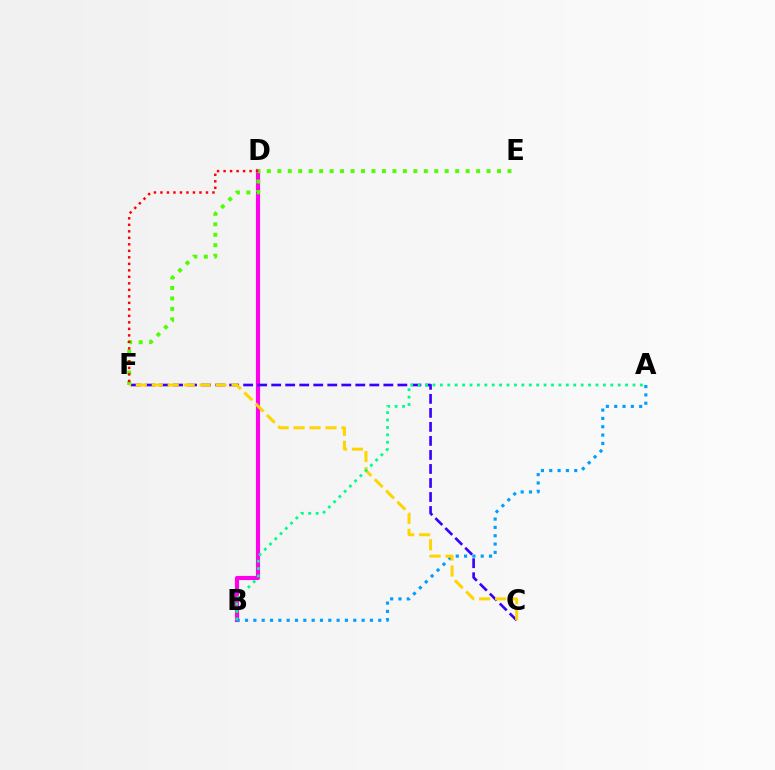{('B', 'D'): [{'color': '#ff00ed', 'line_style': 'solid', 'thickness': 2.97}], ('C', 'F'): [{'color': '#3700ff', 'line_style': 'dashed', 'thickness': 1.9}, {'color': '#ffd500', 'line_style': 'dashed', 'thickness': 2.17}], ('E', 'F'): [{'color': '#4fff00', 'line_style': 'dotted', 'thickness': 2.84}], ('A', 'B'): [{'color': '#009eff', 'line_style': 'dotted', 'thickness': 2.26}, {'color': '#00ff86', 'line_style': 'dotted', 'thickness': 2.01}], ('D', 'F'): [{'color': '#ff0000', 'line_style': 'dotted', 'thickness': 1.77}]}